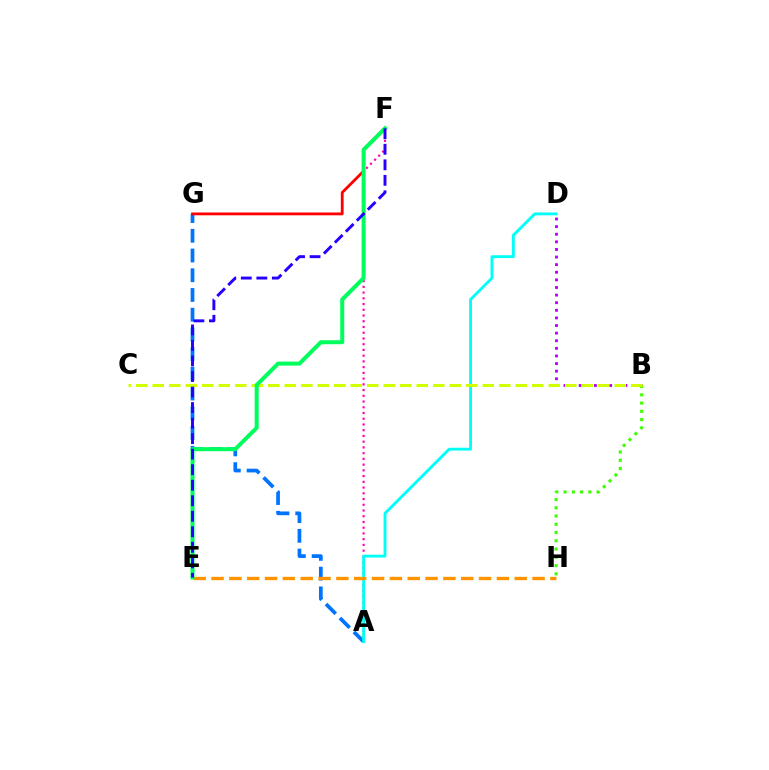{('B', 'D'): [{'color': '#b900ff', 'line_style': 'dotted', 'thickness': 2.07}], ('A', 'G'): [{'color': '#0074ff', 'line_style': 'dashed', 'thickness': 2.68}], ('A', 'F'): [{'color': '#ff00ac', 'line_style': 'dotted', 'thickness': 1.56}], ('A', 'D'): [{'color': '#00fff6', 'line_style': 'solid', 'thickness': 2.06}], ('E', 'H'): [{'color': '#ff9400', 'line_style': 'dashed', 'thickness': 2.42}], ('F', 'G'): [{'color': '#ff0000', 'line_style': 'solid', 'thickness': 2.02}], ('B', 'H'): [{'color': '#3dff00', 'line_style': 'dotted', 'thickness': 2.24}], ('B', 'C'): [{'color': '#d1ff00', 'line_style': 'dashed', 'thickness': 2.24}], ('E', 'F'): [{'color': '#00ff5c', 'line_style': 'solid', 'thickness': 2.89}, {'color': '#2500ff', 'line_style': 'dashed', 'thickness': 2.11}]}